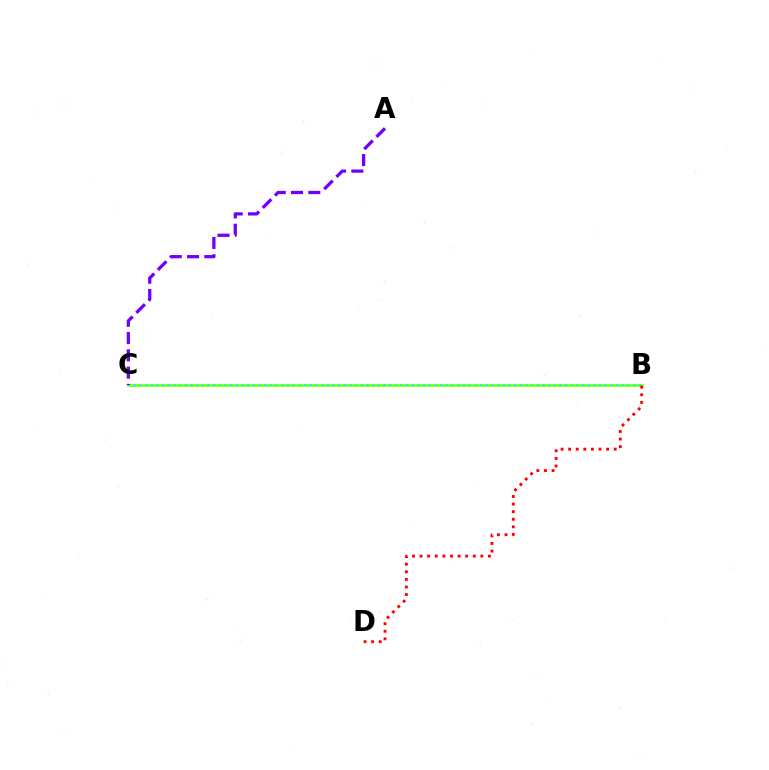{('B', 'C'): [{'color': '#84ff00', 'line_style': 'solid', 'thickness': 1.98}, {'color': '#00fff6', 'line_style': 'dotted', 'thickness': 1.54}], ('B', 'D'): [{'color': '#ff0000', 'line_style': 'dotted', 'thickness': 2.06}], ('A', 'C'): [{'color': '#7200ff', 'line_style': 'dashed', 'thickness': 2.35}]}